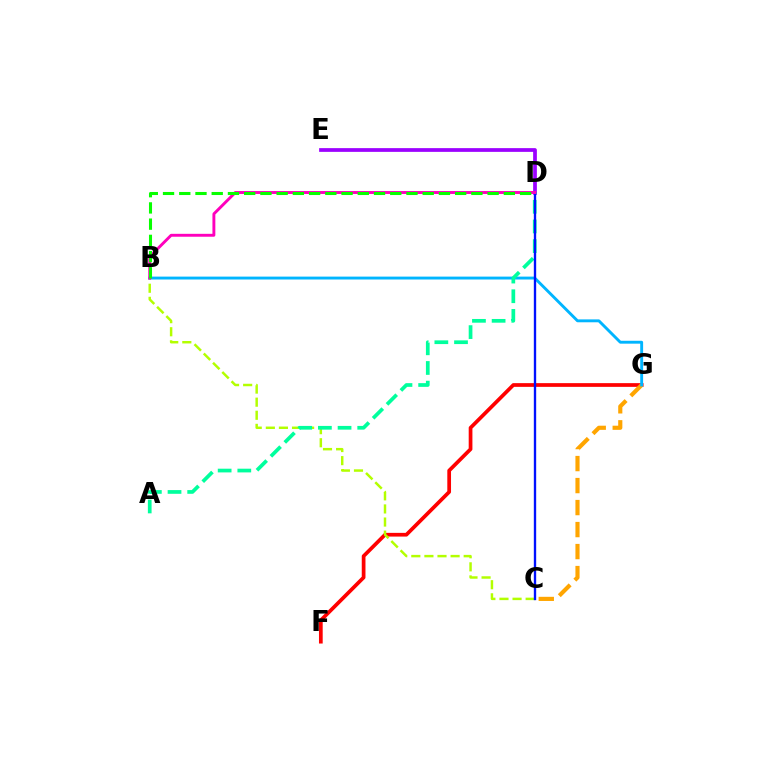{('F', 'G'): [{'color': '#ff0000', 'line_style': 'solid', 'thickness': 2.68}], ('C', 'G'): [{'color': '#ffa500', 'line_style': 'dashed', 'thickness': 2.99}], ('B', 'C'): [{'color': '#b3ff00', 'line_style': 'dashed', 'thickness': 1.78}], ('D', 'E'): [{'color': '#9b00ff', 'line_style': 'solid', 'thickness': 2.69}], ('B', 'G'): [{'color': '#00b5ff', 'line_style': 'solid', 'thickness': 2.08}], ('A', 'D'): [{'color': '#00ff9d', 'line_style': 'dashed', 'thickness': 2.67}], ('C', 'D'): [{'color': '#0010ff', 'line_style': 'solid', 'thickness': 1.69}], ('B', 'D'): [{'color': '#ff00bd', 'line_style': 'solid', 'thickness': 2.09}, {'color': '#08ff00', 'line_style': 'dashed', 'thickness': 2.2}]}